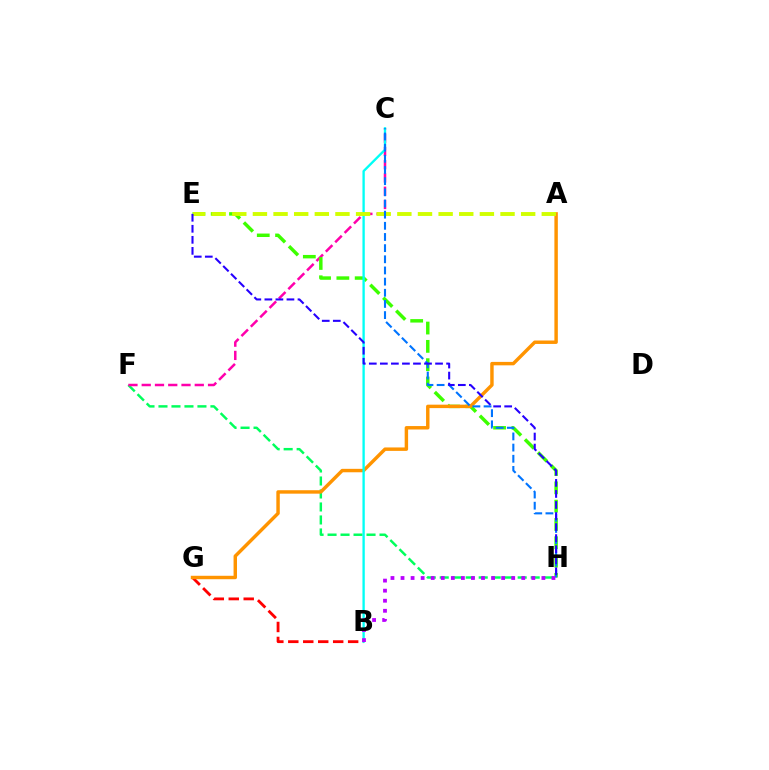{('F', 'H'): [{'color': '#00ff5c', 'line_style': 'dashed', 'thickness': 1.76}], ('B', 'G'): [{'color': '#ff0000', 'line_style': 'dashed', 'thickness': 2.03}], ('C', 'F'): [{'color': '#ff00ac', 'line_style': 'dashed', 'thickness': 1.8}], ('E', 'H'): [{'color': '#3dff00', 'line_style': 'dashed', 'thickness': 2.49}, {'color': '#2500ff', 'line_style': 'dashed', 'thickness': 1.5}], ('A', 'G'): [{'color': '#ff9400', 'line_style': 'solid', 'thickness': 2.48}], ('B', 'C'): [{'color': '#00fff6', 'line_style': 'solid', 'thickness': 1.68}], ('A', 'E'): [{'color': '#d1ff00', 'line_style': 'dashed', 'thickness': 2.8}], ('C', 'H'): [{'color': '#0074ff', 'line_style': 'dashed', 'thickness': 1.52}], ('B', 'H'): [{'color': '#b900ff', 'line_style': 'dotted', 'thickness': 2.73}]}